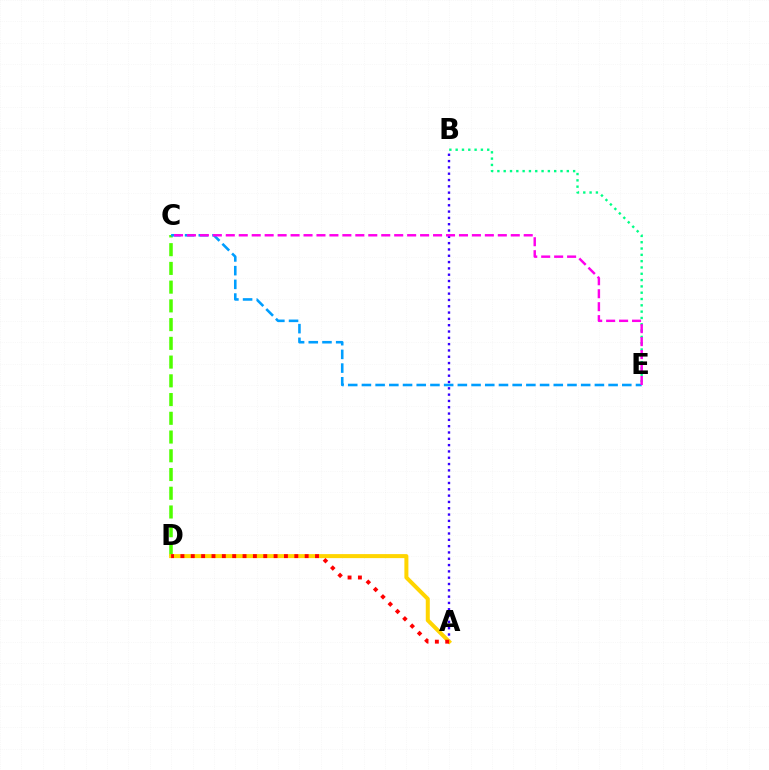{('A', 'B'): [{'color': '#3700ff', 'line_style': 'dotted', 'thickness': 1.71}], ('C', 'D'): [{'color': '#4fff00', 'line_style': 'dashed', 'thickness': 2.55}], ('B', 'E'): [{'color': '#00ff86', 'line_style': 'dotted', 'thickness': 1.71}], ('C', 'E'): [{'color': '#009eff', 'line_style': 'dashed', 'thickness': 1.86}, {'color': '#ff00ed', 'line_style': 'dashed', 'thickness': 1.76}], ('A', 'D'): [{'color': '#ffd500', 'line_style': 'solid', 'thickness': 2.89}, {'color': '#ff0000', 'line_style': 'dotted', 'thickness': 2.81}]}